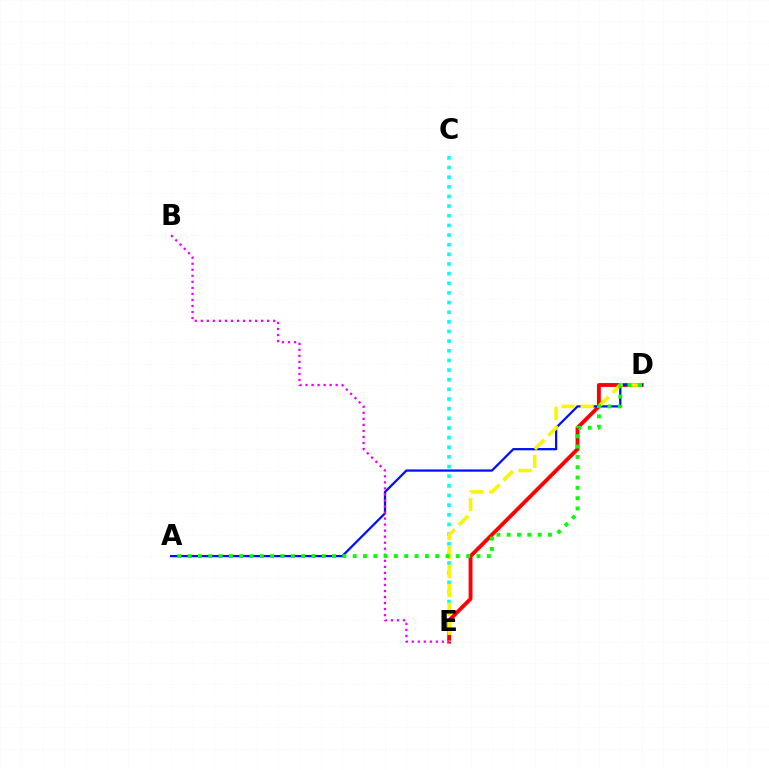{('C', 'E'): [{'color': '#00fff6', 'line_style': 'dotted', 'thickness': 2.62}], ('D', 'E'): [{'color': '#ff0000', 'line_style': 'solid', 'thickness': 2.77}, {'color': '#fcf500', 'line_style': 'dashed', 'thickness': 2.57}], ('A', 'D'): [{'color': '#0010ff', 'line_style': 'solid', 'thickness': 1.63}, {'color': '#08ff00', 'line_style': 'dotted', 'thickness': 2.8}], ('B', 'E'): [{'color': '#ee00ff', 'line_style': 'dotted', 'thickness': 1.64}]}